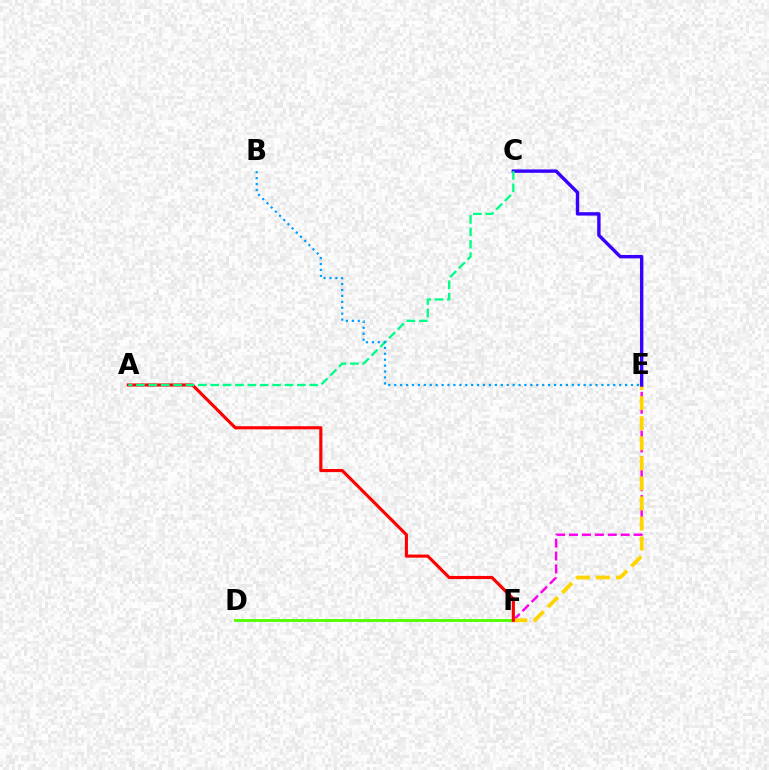{('D', 'F'): [{'color': '#4fff00', 'line_style': 'solid', 'thickness': 2.03}], ('E', 'F'): [{'color': '#ff00ed', 'line_style': 'dashed', 'thickness': 1.75}, {'color': '#ffd500', 'line_style': 'dashed', 'thickness': 2.72}], ('A', 'F'): [{'color': '#ff0000', 'line_style': 'solid', 'thickness': 2.26}], ('C', 'E'): [{'color': '#3700ff', 'line_style': 'solid', 'thickness': 2.45}], ('A', 'C'): [{'color': '#00ff86', 'line_style': 'dashed', 'thickness': 1.68}], ('B', 'E'): [{'color': '#009eff', 'line_style': 'dotted', 'thickness': 1.61}]}